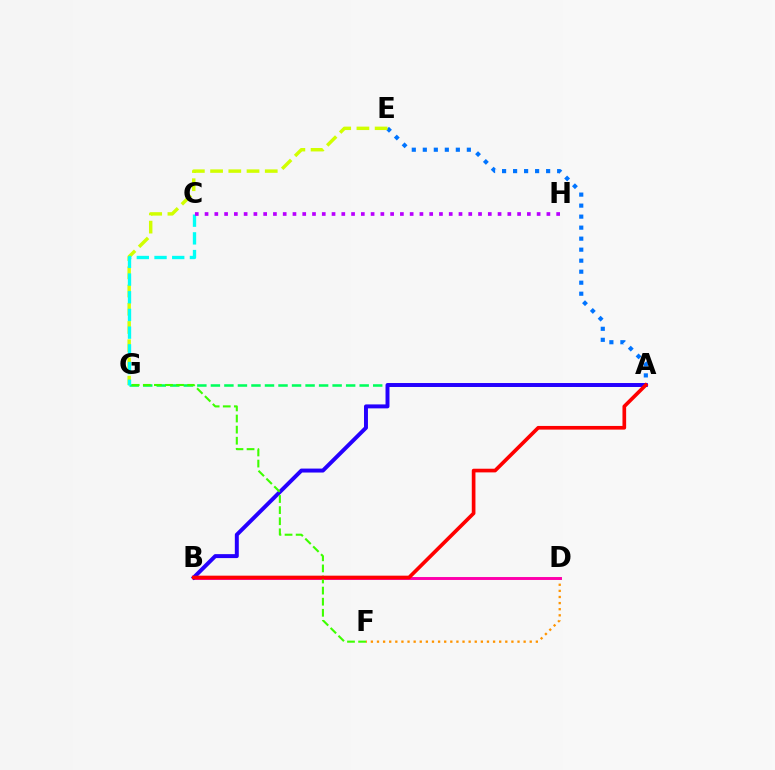{('D', 'F'): [{'color': '#ff9400', 'line_style': 'dotted', 'thickness': 1.66}], ('A', 'E'): [{'color': '#0074ff', 'line_style': 'dotted', 'thickness': 2.99}], ('A', 'G'): [{'color': '#00ff5c', 'line_style': 'dashed', 'thickness': 1.84}], ('E', 'G'): [{'color': '#d1ff00', 'line_style': 'dashed', 'thickness': 2.48}], ('B', 'D'): [{'color': '#ff00ac', 'line_style': 'solid', 'thickness': 2.12}], ('C', 'G'): [{'color': '#00fff6', 'line_style': 'dashed', 'thickness': 2.4}], ('C', 'H'): [{'color': '#b900ff', 'line_style': 'dotted', 'thickness': 2.65}], ('A', 'B'): [{'color': '#2500ff', 'line_style': 'solid', 'thickness': 2.85}, {'color': '#ff0000', 'line_style': 'solid', 'thickness': 2.64}], ('F', 'G'): [{'color': '#3dff00', 'line_style': 'dashed', 'thickness': 1.51}]}